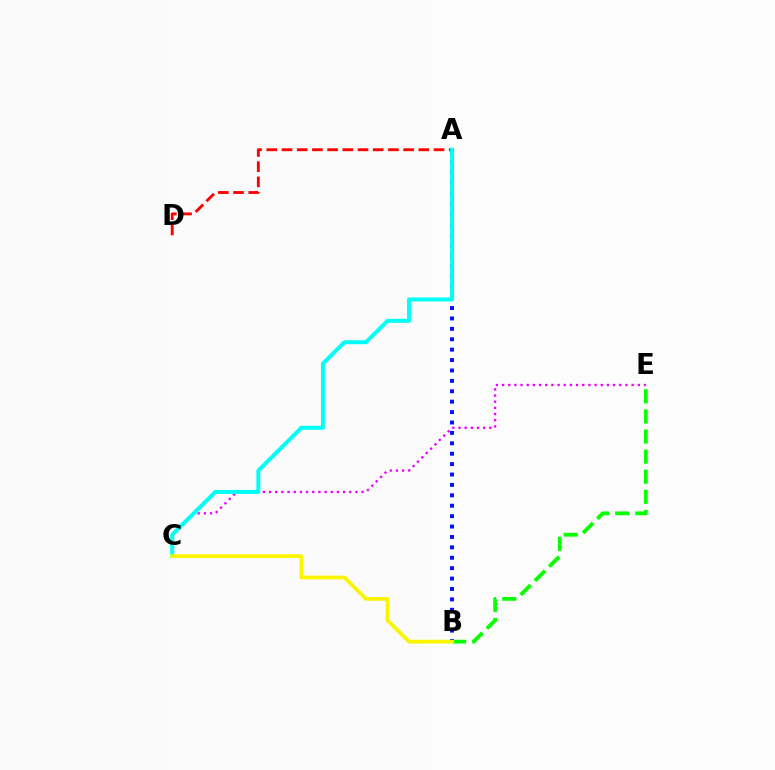{('A', 'D'): [{'color': '#ff0000', 'line_style': 'dashed', 'thickness': 2.07}], ('B', 'E'): [{'color': '#08ff00', 'line_style': 'dashed', 'thickness': 2.73}], ('C', 'E'): [{'color': '#ee00ff', 'line_style': 'dotted', 'thickness': 1.68}], ('A', 'B'): [{'color': '#0010ff', 'line_style': 'dotted', 'thickness': 2.83}], ('A', 'C'): [{'color': '#00fff6', 'line_style': 'solid', 'thickness': 2.86}], ('B', 'C'): [{'color': '#fcf500', 'line_style': 'solid', 'thickness': 2.71}]}